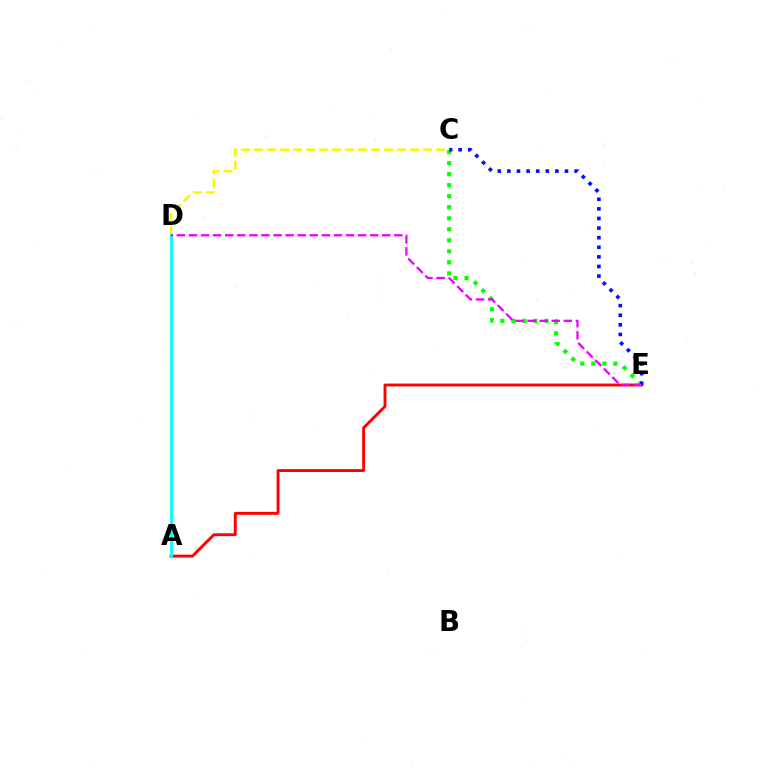{('A', 'E'): [{'color': '#ff0000', 'line_style': 'solid', 'thickness': 2.08}], ('C', 'E'): [{'color': '#08ff00', 'line_style': 'dotted', 'thickness': 2.99}, {'color': '#0010ff', 'line_style': 'dotted', 'thickness': 2.61}], ('C', 'D'): [{'color': '#fcf500', 'line_style': 'dashed', 'thickness': 1.77}], ('A', 'D'): [{'color': '#00fff6', 'line_style': 'solid', 'thickness': 1.98}], ('D', 'E'): [{'color': '#ee00ff', 'line_style': 'dashed', 'thickness': 1.64}]}